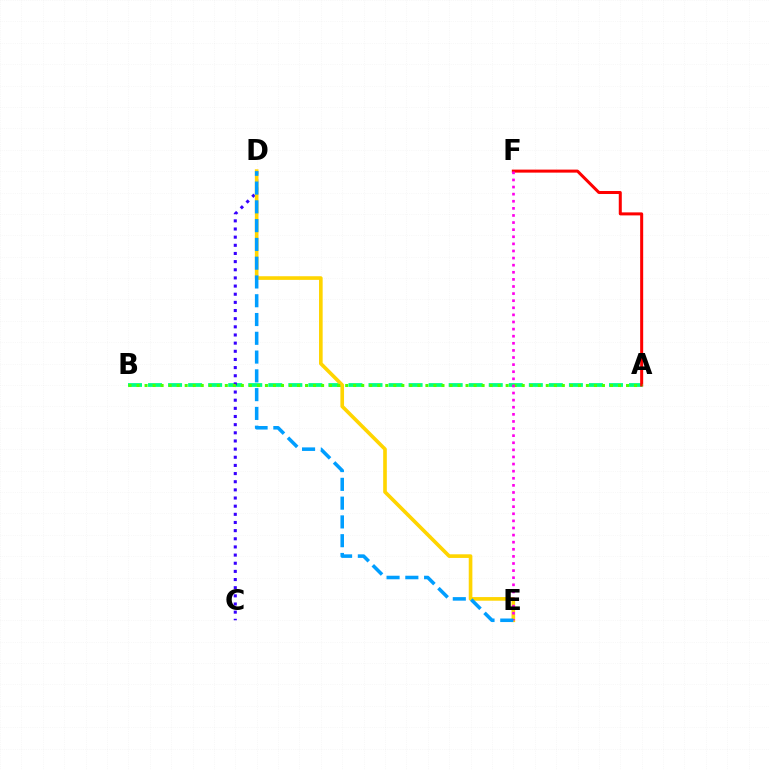{('A', 'B'): [{'color': '#00ff86', 'line_style': 'dashed', 'thickness': 2.72}, {'color': '#4fff00', 'line_style': 'dotted', 'thickness': 2.18}], ('C', 'D'): [{'color': '#3700ff', 'line_style': 'dotted', 'thickness': 2.21}], ('D', 'E'): [{'color': '#ffd500', 'line_style': 'solid', 'thickness': 2.62}, {'color': '#009eff', 'line_style': 'dashed', 'thickness': 2.55}], ('A', 'F'): [{'color': '#ff0000', 'line_style': 'solid', 'thickness': 2.18}], ('E', 'F'): [{'color': '#ff00ed', 'line_style': 'dotted', 'thickness': 1.93}]}